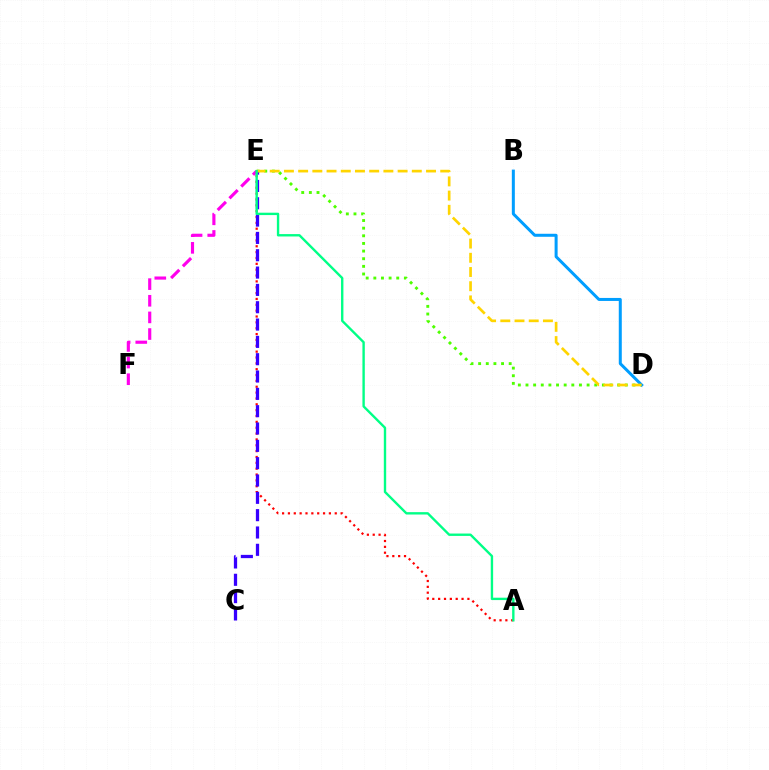{('D', 'E'): [{'color': '#4fff00', 'line_style': 'dotted', 'thickness': 2.08}, {'color': '#ffd500', 'line_style': 'dashed', 'thickness': 1.93}], ('A', 'E'): [{'color': '#ff0000', 'line_style': 'dotted', 'thickness': 1.59}, {'color': '#00ff86', 'line_style': 'solid', 'thickness': 1.71}], ('E', 'F'): [{'color': '#ff00ed', 'line_style': 'dashed', 'thickness': 2.26}], ('C', 'E'): [{'color': '#3700ff', 'line_style': 'dashed', 'thickness': 2.35}], ('B', 'D'): [{'color': '#009eff', 'line_style': 'solid', 'thickness': 2.17}]}